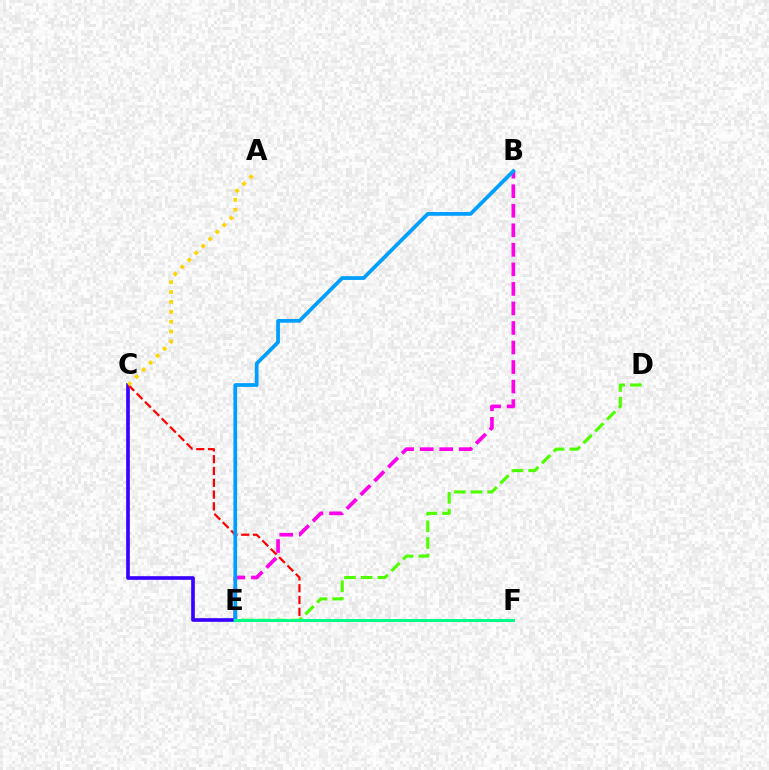{('D', 'E'): [{'color': '#4fff00', 'line_style': 'dashed', 'thickness': 2.26}], ('C', 'E'): [{'color': '#3700ff', 'line_style': 'solid', 'thickness': 2.62}], ('C', 'F'): [{'color': '#ff0000', 'line_style': 'dashed', 'thickness': 1.6}], ('B', 'E'): [{'color': '#ff00ed', 'line_style': 'dashed', 'thickness': 2.65}, {'color': '#009eff', 'line_style': 'solid', 'thickness': 2.69}], ('E', 'F'): [{'color': '#00ff86', 'line_style': 'solid', 'thickness': 2.13}], ('A', 'C'): [{'color': '#ffd500', 'line_style': 'dotted', 'thickness': 2.69}]}